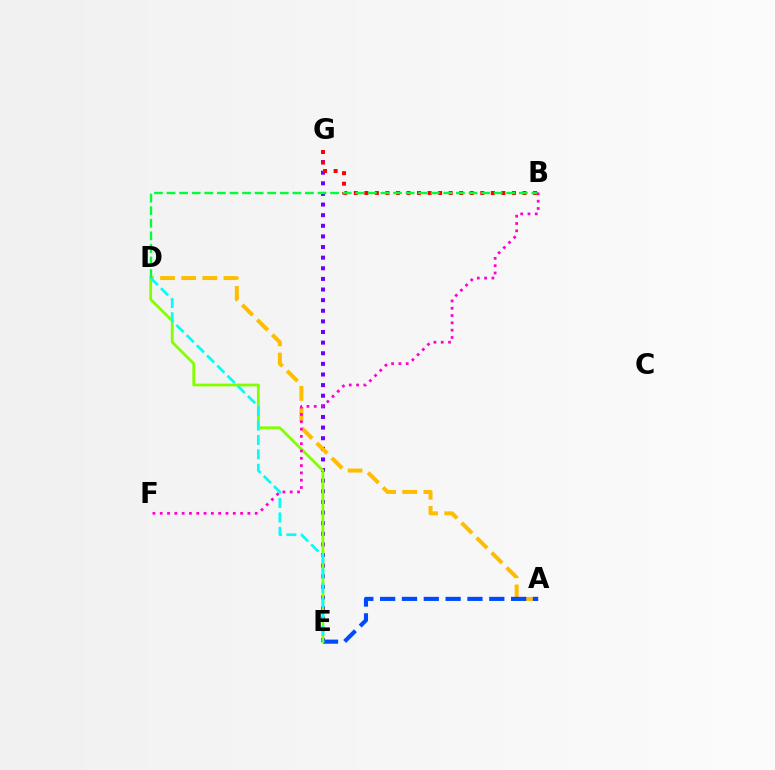{('E', 'G'): [{'color': '#7200ff', 'line_style': 'dotted', 'thickness': 2.89}], ('B', 'G'): [{'color': '#ff0000', 'line_style': 'dotted', 'thickness': 2.86}], ('A', 'D'): [{'color': '#ffbd00', 'line_style': 'dashed', 'thickness': 2.87}], ('A', 'E'): [{'color': '#004bff', 'line_style': 'dashed', 'thickness': 2.97}], ('D', 'E'): [{'color': '#84ff00', 'line_style': 'solid', 'thickness': 2.01}, {'color': '#00fff6', 'line_style': 'dashed', 'thickness': 1.96}], ('B', 'D'): [{'color': '#00ff39', 'line_style': 'dashed', 'thickness': 1.71}], ('B', 'F'): [{'color': '#ff00cf', 'line_style': 'dotted', 'thickness': 1.99}]}